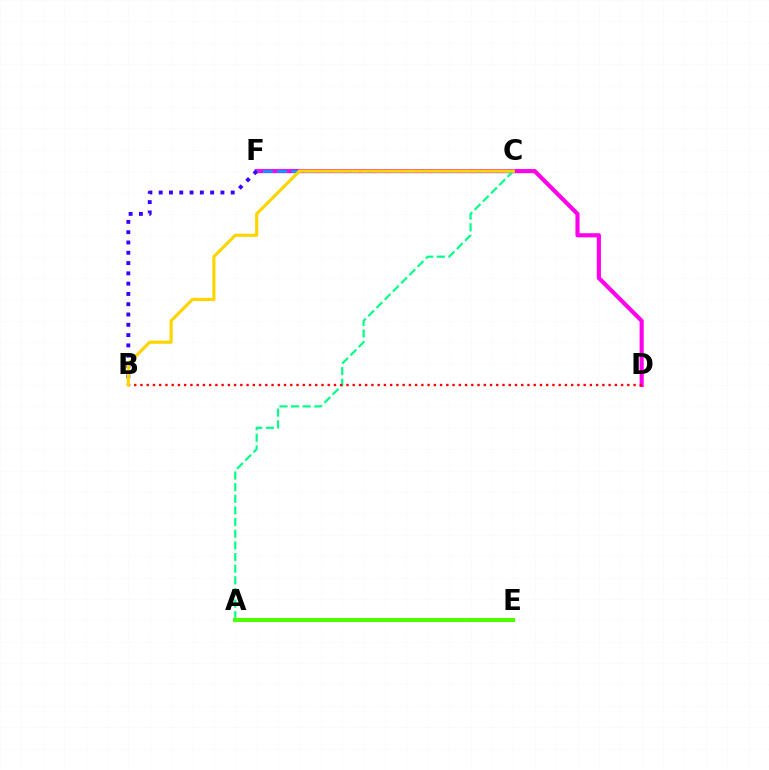{('D', 'F'): [{'color': '#ff00ed', 'line_style': 'solid', 'thickness': 2.97}], ('A', 'C'): [{'color': '#00ff86', 'line_style': 'dashed', 'thickness': 1.58}], ('A', 'E'): [{'color': '#4fff00', 'line_style': 'solid', 'thickness': 2.94}], ('C', 'F'): [{'color': '#009eff', 'line_style': 'dashed', 'thickness': 1.92}], ('B', 'F'): [{'color': '#3700ff', 'line_style': 'dotted', 'thickness': 2.8}], ('B', 'D'): [{'color': '#ff0000', 'line_style': 'dotted', 'thickness': 1.7}], ('B', 'C'): [{'color': '#ffd500', 'line_style': 'solid', 'thickness': 2.29}]}